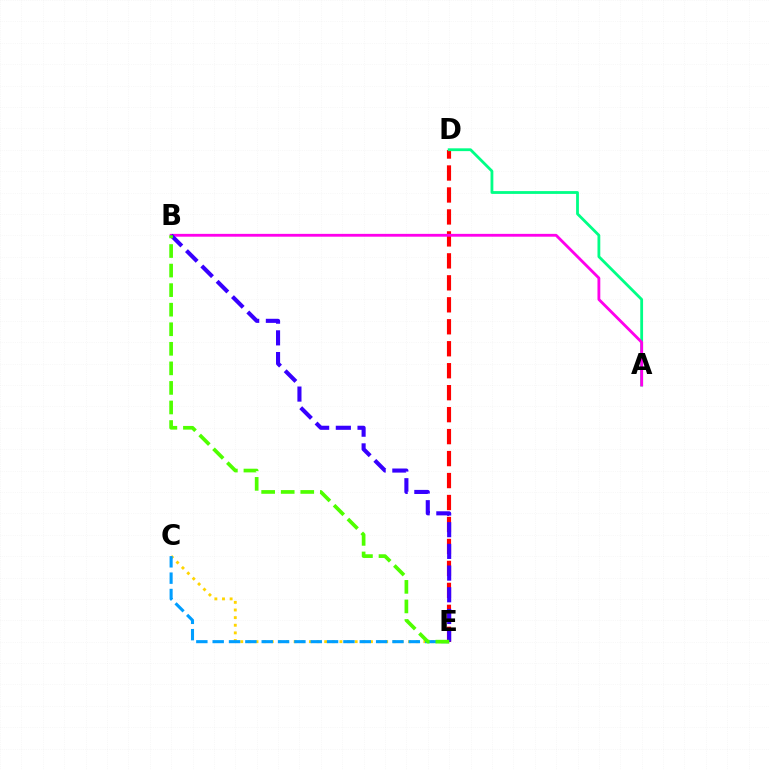{('C', 'E'): [{'color': '#ffd500', 'line_style': 'dotted', 'thickness': 2.07}, {'color': '#009eff', 'line_style': 'dashed', 'thickness': 2.22}], ('D', 'E'): [{'color': '#ff0000', 'line_style': 'dashed', 'thickness': 2.98}], ('A', 'D'): [{'color': '#00ff86', 'line_style': 'solid', 'thickness': 2.02}], ('A', 'B'): [{'color': '#ff00ed', 'line_style': 'solid', 'thickness': 2.04}], ('B', 'E'): [{'color': '#3700ff', 'line_style': 'dashed', 'thickness': 2.95}, {'color': '#4fff00', 'line_style': 'dashed', 'thickness': 2.66}]}